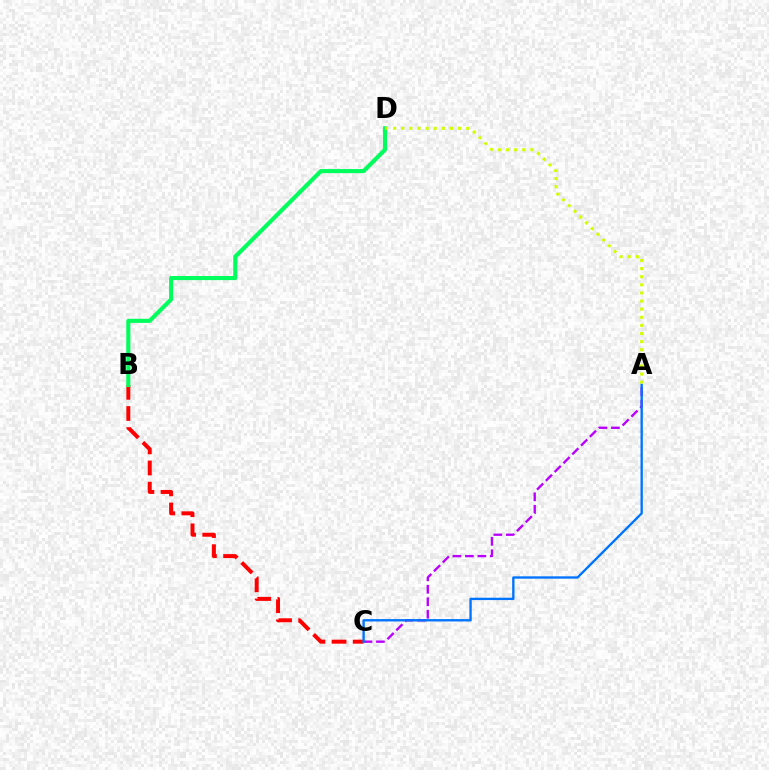{('B', 'C'): [{'color': '#ff0000', 'line_style': 'dashed', 'thickness': 2.87}], ('B', 'D'): [{'color': '#00ff5c', 'line_style': 'solid', 'thickness': 2.96}], ('A', 'D'): [{'color': '#d1ff00', 'line_style': 'dotted', 'thickness': 2.2}], ('A', 'C'): [{'color': '#b900ff', 'line_style': 'dashed', 'thickness': 1.69}, {'color': '#0074ff', 'line_style': 'solid', 'thickness': 1.7}]}